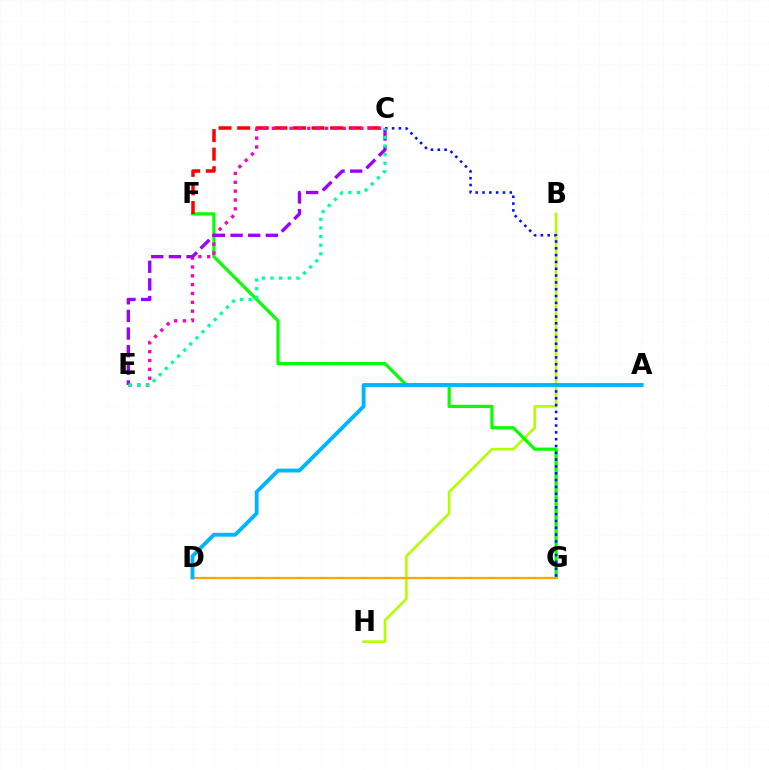{('B', 'H'): [{'color': '#b3ff00', 'line_style': 'solid', 'thickness': 1.88}], ('F', 'G'): [{'color': '#08ff00', 'line_style': 'solid', 'thickness': 2.32}], ('C', 'G'): [{'color': '#0010ff', 'line_style': 'dotted', 'thickness': 1.85}], ('C', 'F'): [{'color': '#ff0000', 'line_style': 'dashed', 'thickness': 2.53}], ('D', 'G'): [{'color': '#ffa500', 'line_style': 'solid', 'thickness': 1.64}], ('A', 'D'): [{'color': '#00b5ff', 'line_style': 'solid', 'thickness': 2.77}], ('C', 'E'): [{'color': '#ff00bd', 'line_style': 'dotted', 'thickness': 2.4}, {'color': '#9b00ff', 'line_style': 'dashed', 'thickness': 2.4}, {'color': '#00ff9d', 'line_style': 'dotted', 'thickness': 2.35}]}